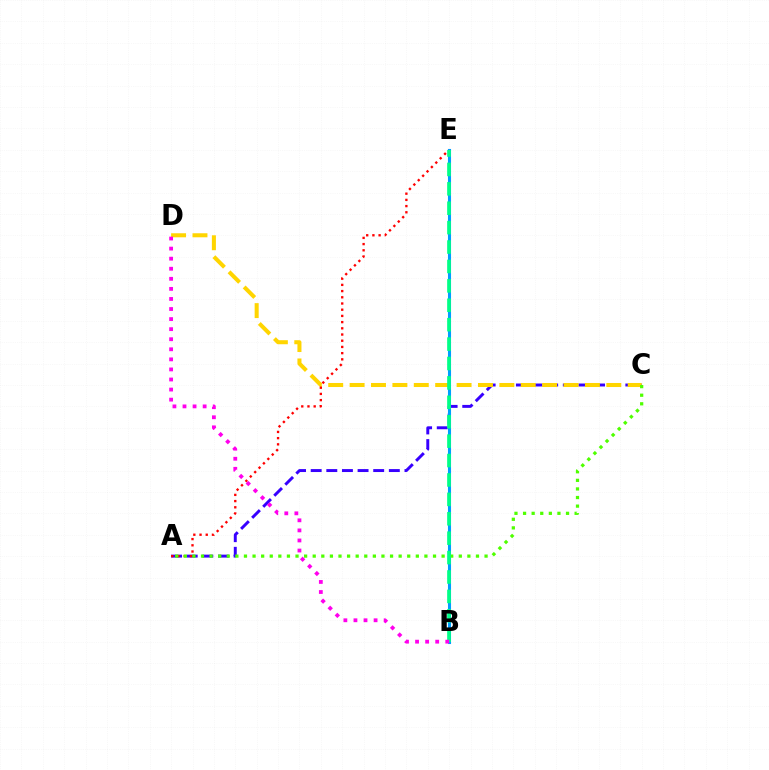{('A', 'C'): [{'color': '#3700ff', 'line_style': 'dashed', 'thickness': 2.12}, {'color': '#4fff00', 'line_style': 'dotted', 'thickness': 2.33}], ('C', 'D'): [{'color': '#ffd500', 'line_style': 'dashed', 'thickness': 2.91}], ('A', 'E'): [{'color': '#ff0000', 'line_style': 'dotted', 'thickness': 1.69}], ('B', 'E'): [{'color': '#009eff', 'line_style': 'solid', 'thickness': 2.22}, {'color': '#00ff86', 'line_style': 'dashed', 'thickness': 2.64}], ('B', 'D'): [{'color': '#ff00ed', 'line_style': 'dotted', 'thickness': 2.74}]}